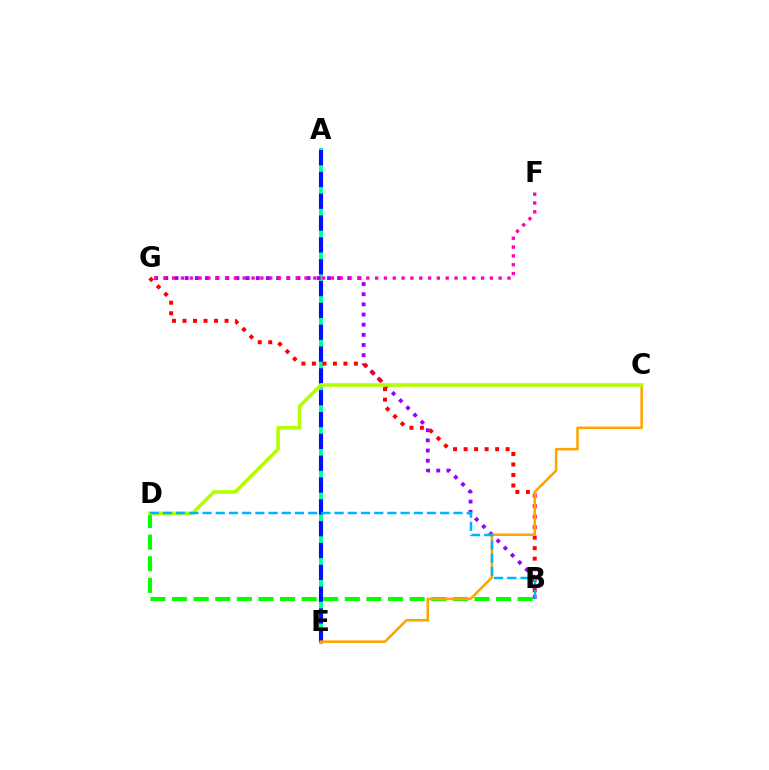{('A', 'E'): [{'color': '#00ff9d', 'line_style': 'solid', 'thickness': 2.91}, {'color': '#0010ff', 'line_style': 'dashed', 'thickness': 2.97}], ('B', 'D'): [{'color': '#08ff00', 'line_style': 'dashed', 'thickness': 2.93}, {'color': '#00b5ff', 'line_style': 'dashed', 'thickness': 1.79}], ('B', 'G'): [{'color': '#9b00ff', 'line_style': 'dotted', 'thickness': 2.76}, {'color': '#ff0000', 'line_style': 'dotted', 'thickness': 2.86}], ('F', 'G'): [{'color': '#ff00bd', 'line_style': 'dotted', 'thickness': 2.4}], ('C', 'E'): [{'color': '#ffa500', 'line_style': 'solid', 'thickness': 1.84}], ('C', 'D'): [{'color': '#b3ff00', 'line_style': 'solid', 'thickness': 2.58}]}